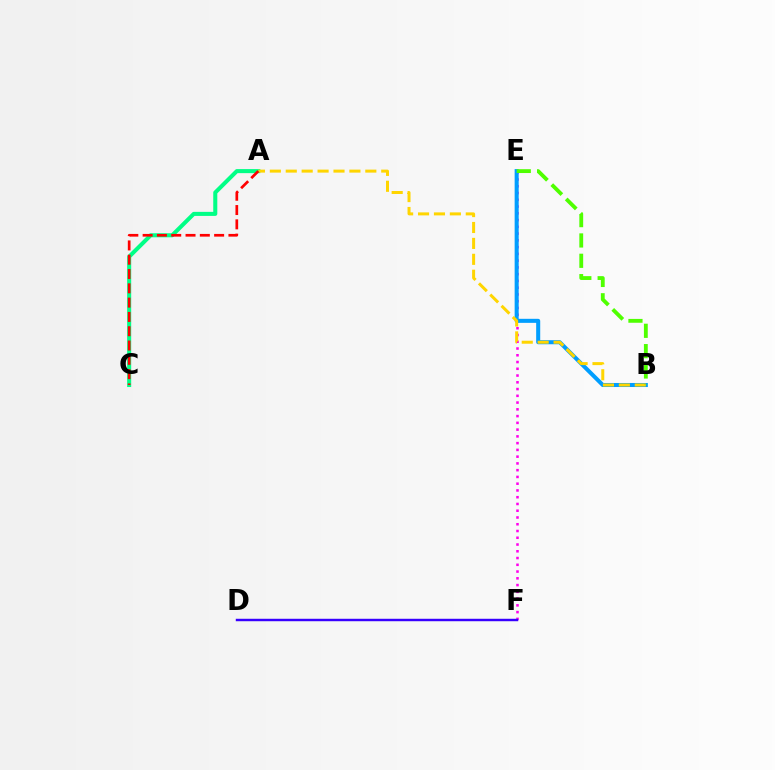{('E', 'F'): [{'color': '#ff00ed', 'line_style': 'dotted', 'thickness': 1.84}], ('A', 'C'): [{'color': '#00ff86', 'line_style': 'solid', 'thickness': 2.92}, {'color': '#ff0000', 'line_style': 'dashed', 'thickness': 1.94}], ('B', 'E'): [{'color': '#009eff', 'line_style': 'solid', 'thickness': 2.91}, {'color': '#4fff00', 'line_style': 'dashed', 'thickness': 2.76}], ('D', 'F'): [{'color': '#3700ff', 'line_style': 'solid', 'thickness': 1.76}], ('A', 'B'): [{'color': '#ffd500', 'line_style': 'dashed', 'thickness': 2.16}]}